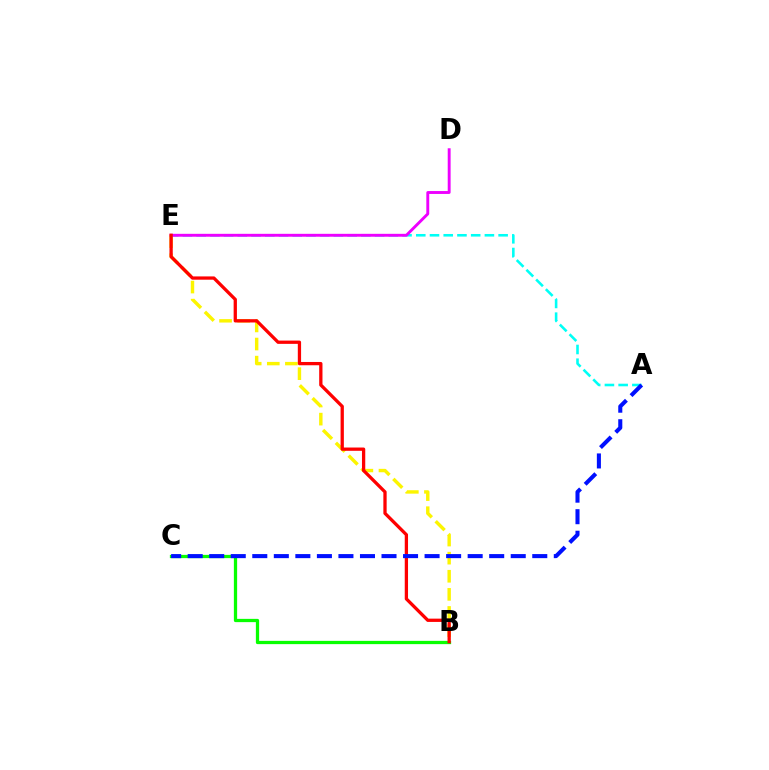{('B', 'C'): [{'color': '#08ff00', 'line_style': 'solid', 'thickness': 2.35}], ('A', 'E'): [{'color': '#00fff6', 'line_style': 'dashed', 'thickness': 1.86}], ('B', 'E'): [{'color': '#fcf500', 'line_style': 'dashed', 'thickness': 2.46}, {'color': '#ff0000', 'line_style': 'solid', 'thickness': 2.36}], ('D', 'E'): [{'color': '#ee00ff', 'line_style': 'solid', 'thickness': 2.09}], ('A', 'C'): [{'color': '#0010ff', 'line_style': 'dashed', 'thickness': 2.93}]}